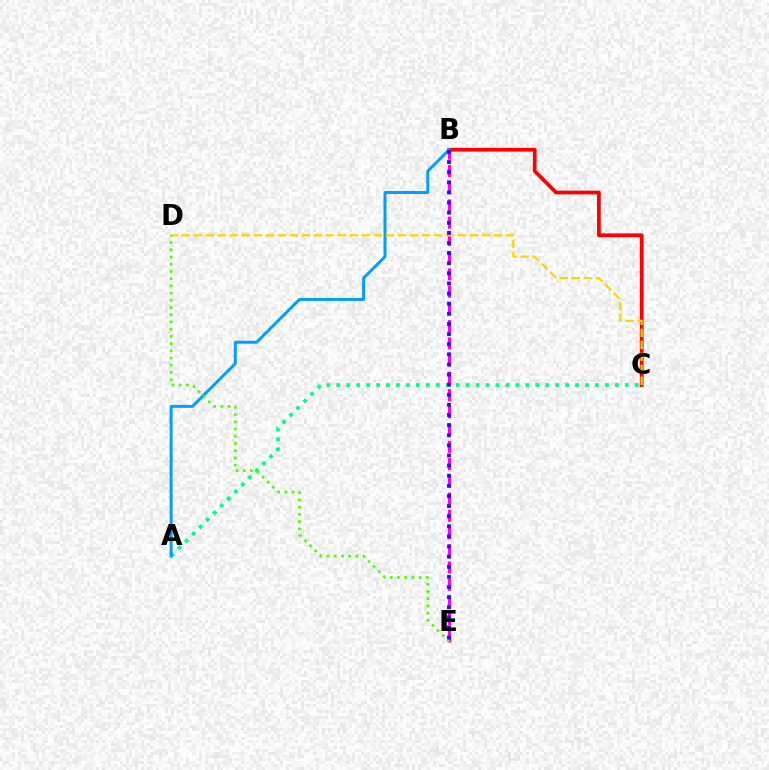{('B', 'E'): [{'color': '#ff00ed', 'line_style': 'dashed', 'thickness': 2.34}, {'color': '#3700ff', 'line_style': 'dotted', 'thickness': 2.75}], ('B', 'C'): [{'color': '#ff0000', 'line_style': 'solid', 'thickness': 2.7}], ('A', 'C'): [{'color': '#00ff86', 'line_style': 'dotted', 'thickness': 2.7}], ('A', 'B'): [{'color': '#009eff', 'line_style': 'solid', 'thickness': 2.13}], ('C', 'D'): [{'color': '#ffd500', 'line_style': 'dashed', 'thickness': 1.63}], ('D', 'E'): [{'color': '#4fff00', 'line_style': 'dotted', 'thickness': 1.96}]}